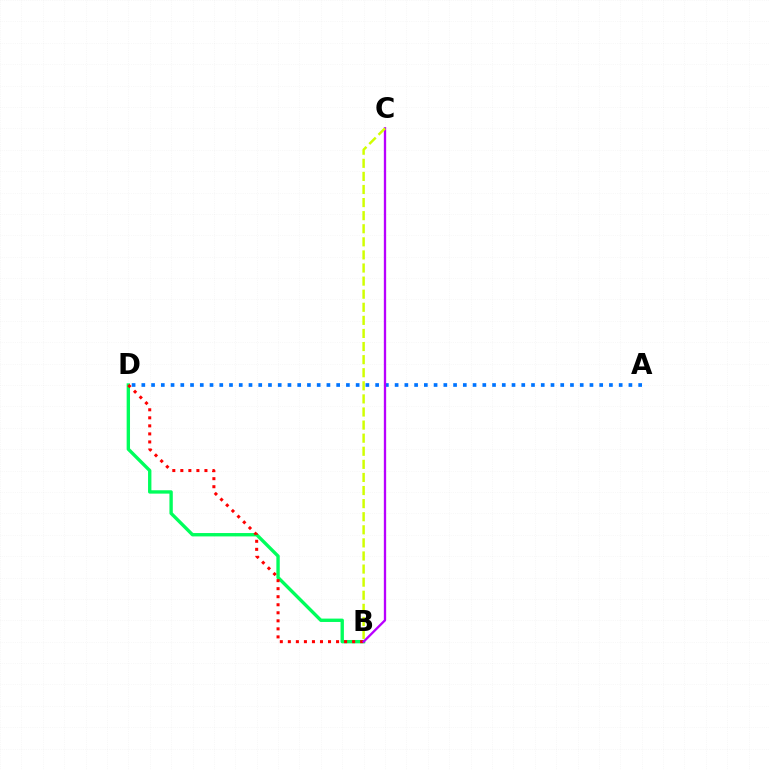{('B', 'D'): [{'color': '#00ff5c', 'line_style': 'solid', 'thickness': 2.42}, {'color': '#ff0000', 'line_style': 'dotted', 'thickness': 2.18}], ('A', 'D'): [{'color': '#0074ff', 'line_style': 'dotted', 'thickness': 2.65}], ('B', 'C'): [{'color': '#b900ff', 'line_style': 'solid', 'thickness': 1.67}, {'color': '#d1ff00', 'line_style': 'dashed', 'thickness': 1.78}]}